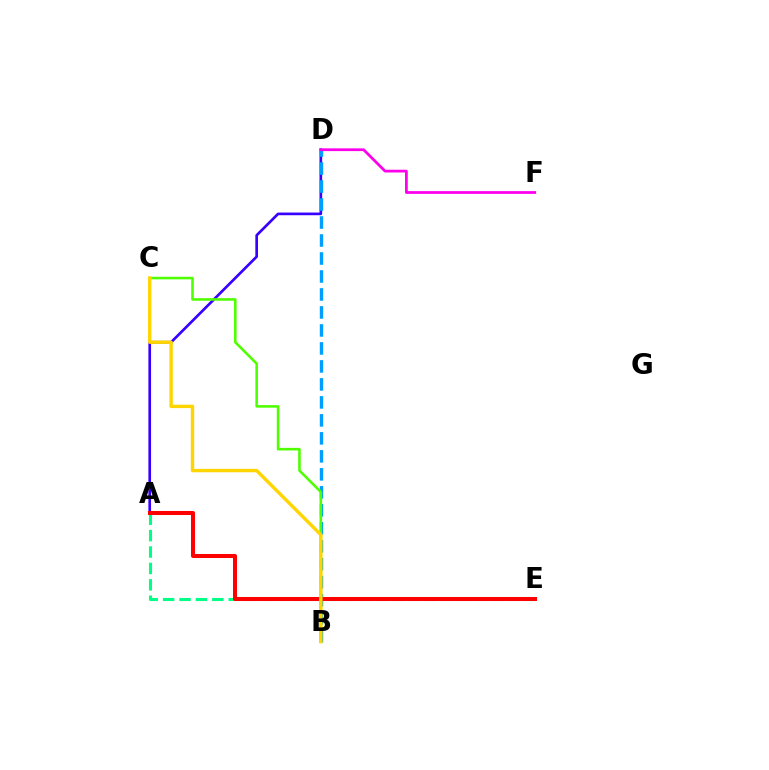{('A', 'D'): [{'color': '#3700ff', 'line_style': 'solid', 'thickness': 1.92}], ('B', 'D'): [{'color': '#009eff', 'line_style': 'dashed', 'thickness': 2.44}], ('A', 'E'): [{'color': '#00ff86', 'line_style': 'dashed', 'thickness': 2.23}, {'color': '#ff0000', 'line_style': 'solid', 'thickness': 2.9}], ('D', 'F'): [{'color': '#ff00ed', 'line_style': 'solid', 'thickness': 1.98}], ('B', 'C'): [{'color': '#4fff00', 'line_style': 'solid', 'thickness': 1.86}, {'color': '#ffd500', 'line_style': 'solid', 'thickness': 2.44}]}